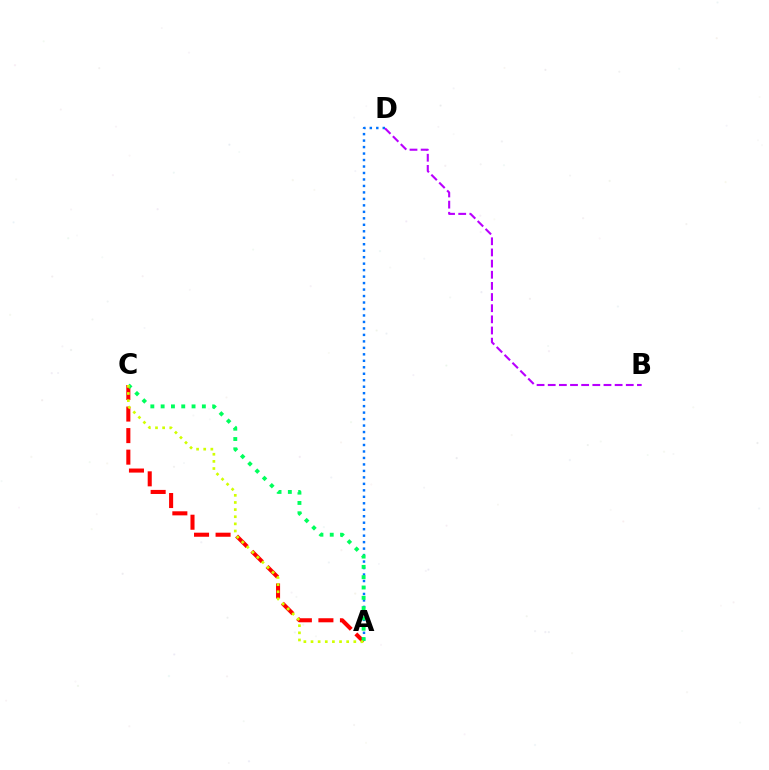{('A', 'C'): [{'color': '#ff0000', 'line_style': 'dashed', 'thickness': 2.93}, {'color': '#00ff5c', 'line_style': 'dotted', 'thickness': 2.8}, {'color': '#d1ff00', 'line_style': 'dotted', 'thickness': 1.94}], ('A', 'D'): [{'color': '#0074ff', 'line_style': 'dotted', 'thickness': 1.76}], ('B', 'D'): [{'color': '#b900ff', 'line_style': 'dashed', 'thickness': 1.51}]}